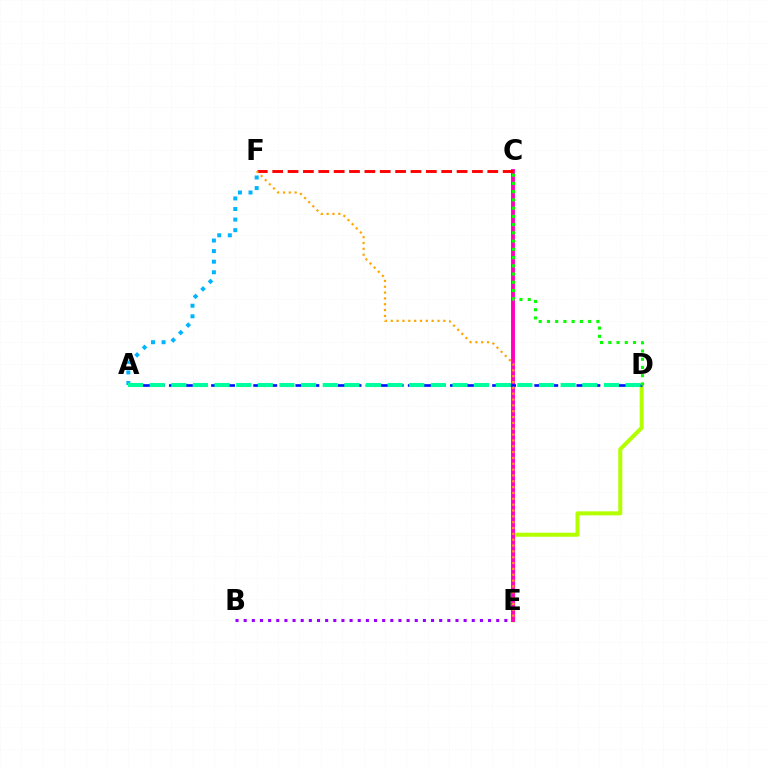{('D', 'E'): [{'color': '#b3ff00', 'line_style': 'solid', 'thickness': 2.9}], ('A', 'F'): [{'color': '#00b5ff', 'line_style': 'dotted', 'thickness': 2.87}], ('B', 'E'): [{'color': '#9b00ff', 'line_style': 'dotted', 'thickness': 2.21}], ('C', 'E'): [{'color': '#ff00bd', 'line_style': 'solid', 'thickness': 2.8}], ('C', 'F'): [{'color': '#ff0000', 'line_style': 'dashed', 'thickness': 2.09}], ('A', 'D'): [{'color': '#0010ff', 'line_style': 'dashed', 'thickness': 1.91}, {'color': '#00ff9d', 'line_style': 'dashed', 'thickness': 2.94}], ('E', 'F'): [{'color': '#ffa500', 'line_style': 'dotted', 'thickness': 1.59}], ('C', 'D'): [{'color': '#08ff00', 'line_style': 'dotted', 'thickness': 2.24}]}